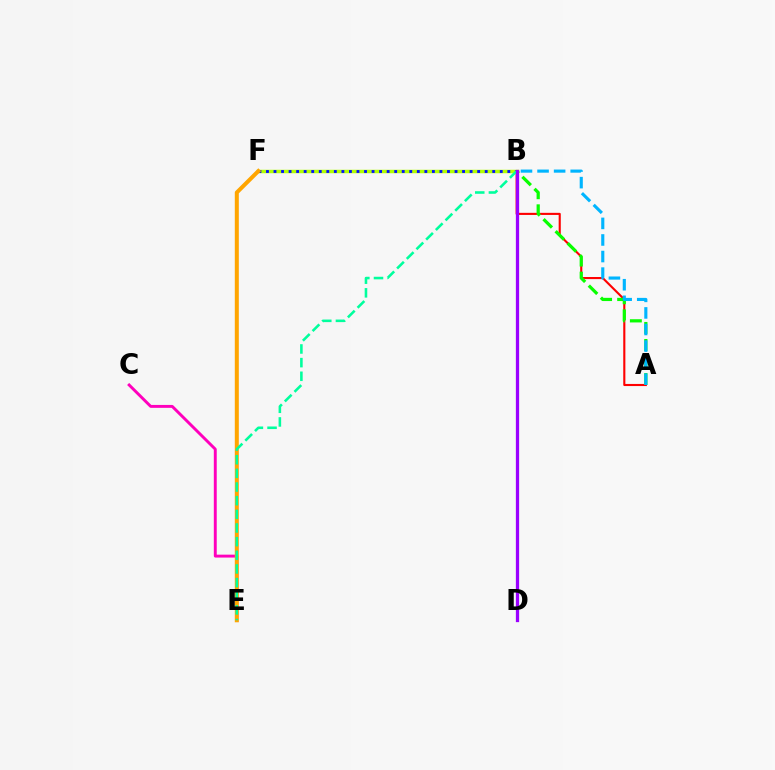{('B', 'F'): [{'color': '#b3ff00', 'line_style': 'solid', 'thickness': 2.5}, {'color': '#0010ff', 'line_style': 'dotted', 'thickness': 2.05}], ('C', 'E'): [{'color': '#ff00bd', 'line_style': 'solid', 'thickness': 2.1}], ('E', 'F'): [{'color': '#ffa500', 'line_style': 'solid', 'thickness': 2.89}], ('A', 'B'): [{'color': '#ff0000', 'line_style': 'solid', 'thickness': 1.52}, {'color': '#08ff00', 'line_style': 'dashed', 'thickness': 2.32}, {'color': '#00b5ff', 'line_style': 'dashed', 'thickness': 2.25}], ('B', 'E'): [{'color': '#00ff9d', 'line_style': 'dashed', 'thickness': 1.85}], ('B', 'D'): [{'color': '#9b00ff', 'line_style': 'solid', 'thickness': 2.35}]}